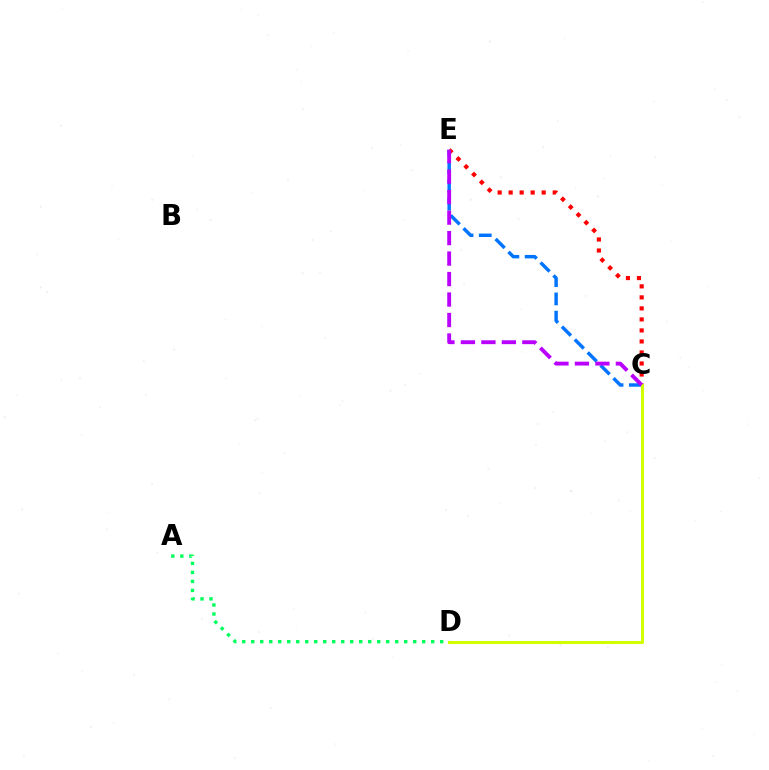{('A', 'D'): [{'color': '#00ff5c', 'line_style': 'dotted', 'thickness': 2.44}], ('C', 'E'): [{'color': '#0074ff', 'line_style': 'dashed', 'thickness': 2.48}, {'color': '#ff0000', 'line_style': 'dotted', 'thickness': 2.99}, {'color': '#b900ff', 'line_style': 'dashed', 'thickness': 2.78}], ('C', 'D'): [{'color': '#d1ff00', 'line_style': 'solid', 'thickness': 2.19}]}